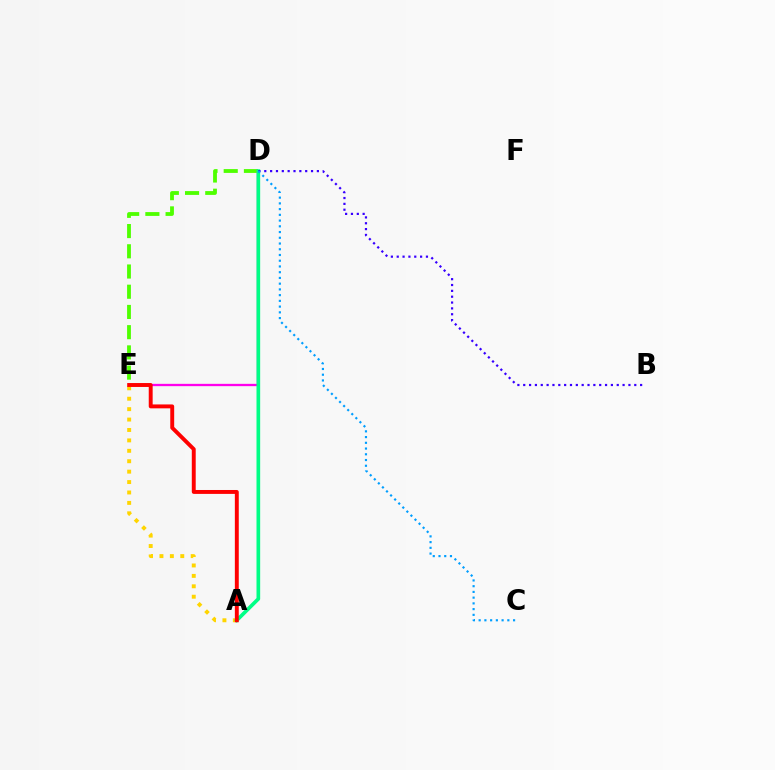{('A', 'E'): [{'color': '#ffd500', 'line_style': 'dotted', 'thickness': 2.83}, {'color': '#ff0000', 'line_style': 'solid', 'thickness': 2.82}], ('D', 'E'): [{'color': '#4fff00', 'line_style': 'dashed', 'thickness': 2.75}, {'color': '#ff00ed', 'line_style': 'solid', 'thickness': 1.66}], ('A', 'D'): [{'color': '#00ff86', 'line_style': 'solid', 'thickness': 2.64}], ('B', 'D'): [{'color': '#3700ff', 'line_style': 'dotted', 'thickness': 1.59}], ('C', 'D'): [{'color': '#009eff', 'line_style': 'dotted', 'thickness': 1.56}]}